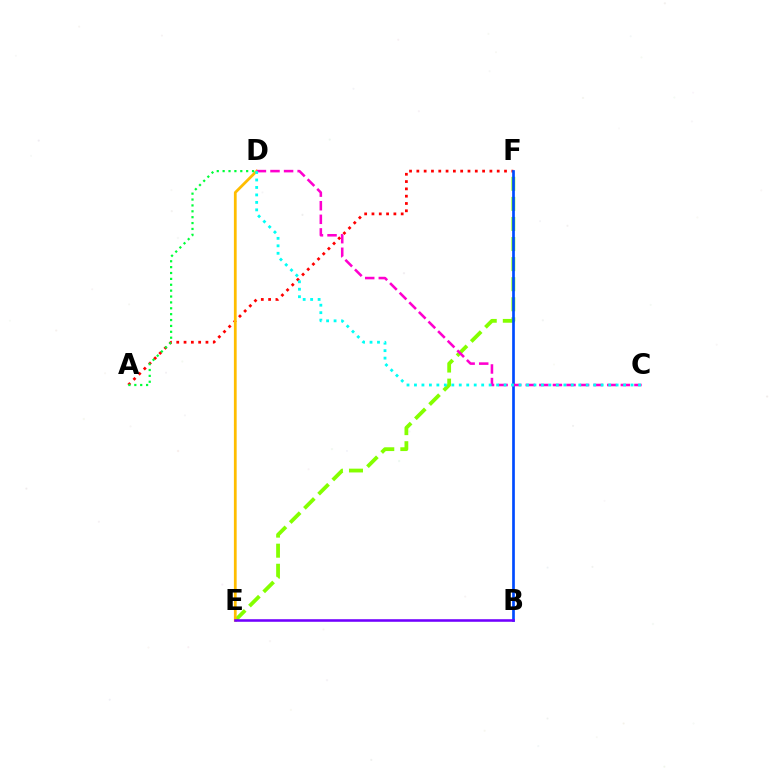{('E', 'F'): [{'color': '#84ff00', 'line_style': 'dashed', 'thickness': 2.73}], ('A', 'F'): [{'color': '#ff0000', 'line_style': 'dotted', 'thickness': 1.98}], ('B', 'F'): [{'color': '#004bff', 'line_style': 'solid', 'thickness': 1.93}], ('D', 'E'): [{'color': '#ffbd00', 'line_style': 'solid', 'thickness': 1.99}], ('C', 'D'): [{'color': '#ff00cf', 'line_style': 'dashed', 'thickness': 1.85}, {'color': '#00fff6', 'line_style': 'dotted', 'thickness': 2.03}], ('B', 'E'): [{'color': '#7200ff', 'line_style': 'solid', 'thickness': 1.85}], ('A', 'D'): [{'color': '#00ff39', 'line_style': 'dotted', 'thickness': 1.6}]}